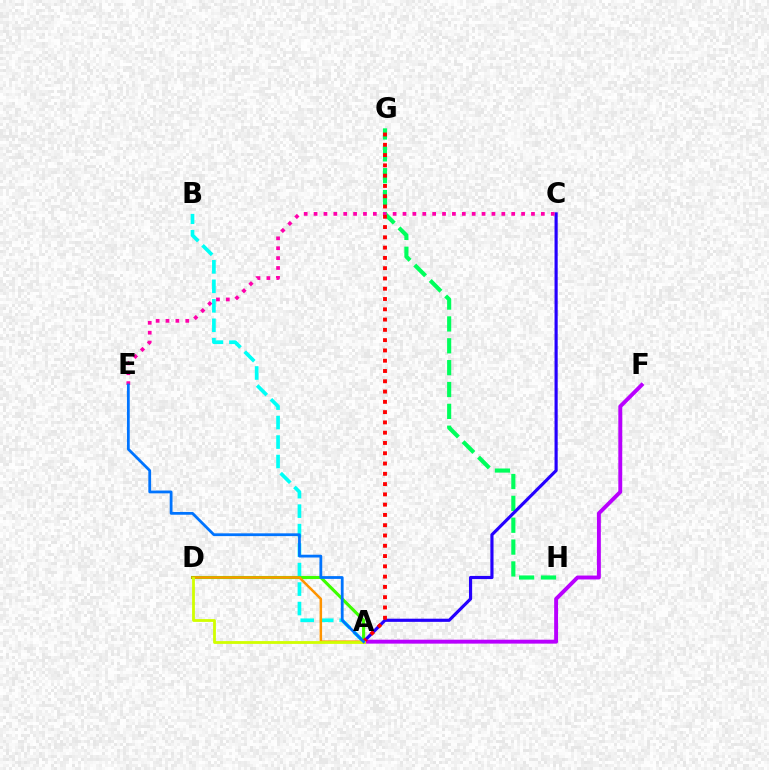{('A', 'B'): [{'color': '#00fff6', 'line_style': 'dashed', 'thickness': 2.65}], ('G', 'H'): [{'color': '#00ff5c', 'line_style': 'dashed', 'thickness': 2.97}], ('A', 'D'): [{'color': '#3dff00', 'line_style': 'solid', 'thickness': 2.23}, {'color': '#ff9400', 'line_style': 'solid', 'thickness': 1.81}, {'color': '#d1ff00', 'line_style': 'solid', 'thickness': 2.01}], ('A', 'C'): [{'color': '#2500ff', 'line_style': 'solid', 'thickness': 2.27}], ('A', 'F'): [{'color': '#b900ff', 'line_style': 'solid', 'thickness': 2.81}], ('C', 'E'): [{'color': '#ff00ac', 'line_style': 'dotted', 'thickness': 2.69}], ('A', 'G'): [{'color': '#ff0000', 'line_style': 'dotted', 'thickness': 2.79}], ('A', 'E'): [{'color': '#0074ff', 'line_style': 'solid', 'thickness': 2.0}]}